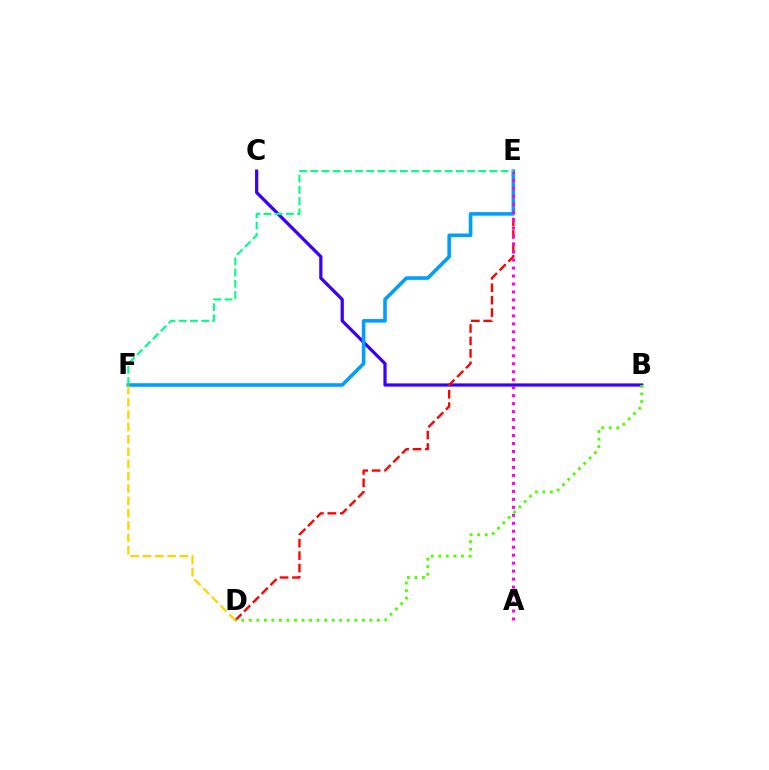{('B', 'C'): [{'color': '#3700ff', 'line_style': 'solid', 'thickness': 2.32}], ('D', 'E'): [{'color': '#ff0000', 'line_style': 'dashed', 'thickness': 1.69}], ('E', 'F'): [{'color': '#009eff', 'line_style': 'solid', 'thickness': 2.57}, {'color': '#00ff86', 'line_style': 'dashed', 'thickness': 1.52}], ('A', 'E'): [{'color': '#ff00ed', 'line_style': 'dotted', 'thickness': 2.17}], ('D', 'F'): [{'color': '#ffd500', 'line_style': 'dashed', 'thickness': 1.67}], ('B', 'D'): [{'color': '#4fff00', 'line_style': 'dotted', 'thickness': 2.05}]}